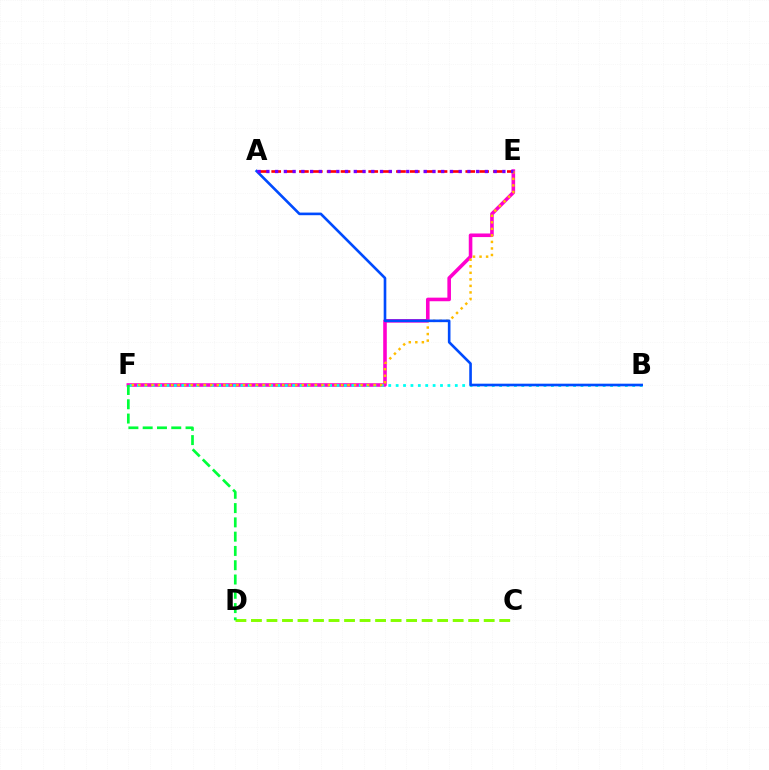{('A', 'E'): [{'color': '#ff0000', 'line_style': 'dashed', 'thickness': 1.88}, {'color': '#7200ff', 'line_style': 'dotted', 'thickness': 2.38}], ('E', 'F'): [{'color': '#ff00cf', 'line_style': 'solid', 'thickness': 2.59}, {'color': '#ffbd00', 'line_style': 'dotted', 'thickness': 1.78}], ('C', 'D'): [{'color': '#84ff00', 'line_style': 'dashed', 'thickness': 2.11}], ('B', 'F'): [{'color': '#00fff6', 'line_style': 'dotted', 'thickness': 2.01}], ('D', 'F'): [{'color': '#00ff39', 'line_style': 'dashed', 'thickness': 1.94}], ('A', 'B'): [{'color': '#004bff', 'line_style': 'solid', 'thickness': 1.89}]}